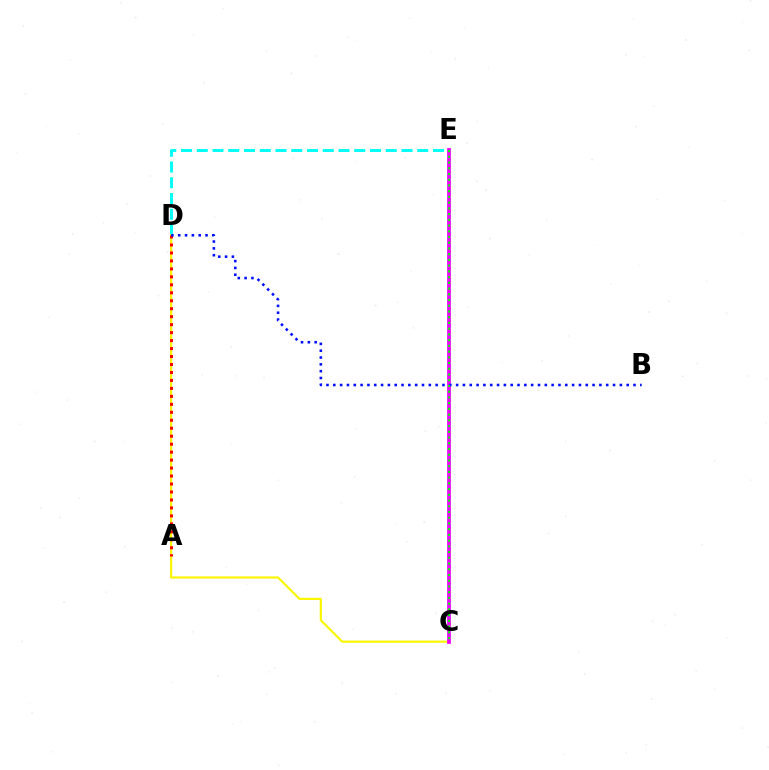{('D', 'E'): [{'color': '#00fff6', 'line_style': 'dashed', 'thickness': 2.14}], ('C', 'D'): [{'color': '#fcf500', 'line_style': 'solid', 'thickness': 1.56}], ('A', 'D'): [{'color': '#ff0000', 'line_style': 'dotted', 'thickness': 2.16}], ('C', 'E'): [{'color': '#ee00ff', 'line_style': 'solid', 'thickness': 2.7}, {'color': '#08ff00', 'line_style': 'dotted', 'thickness': 1.56}], ('B', 'D'): [{'color': '#0010ff', 'line_style': 'dotted', 'thickness': 1.85}]}